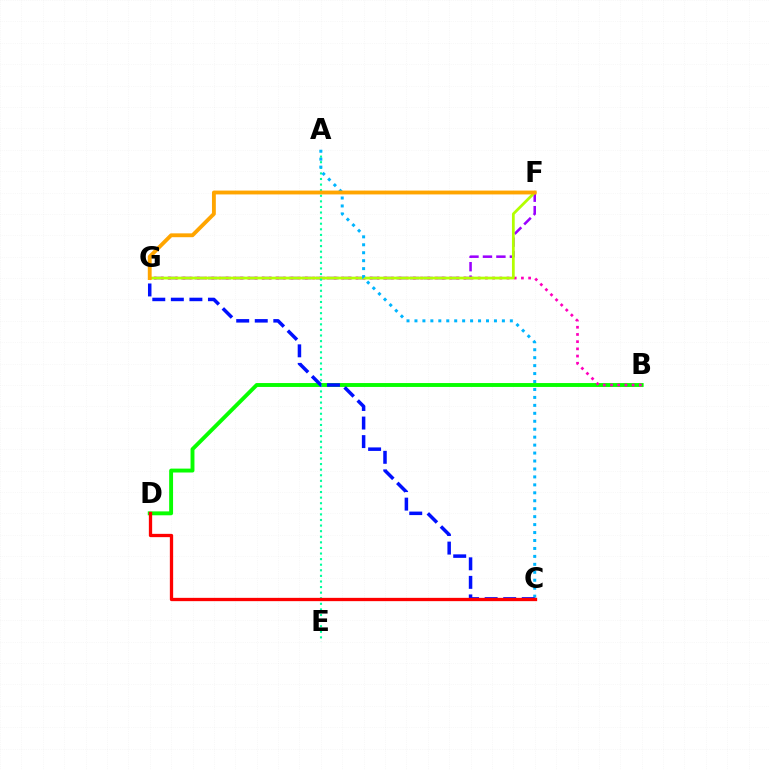{('B', 'D'): [{'color': '#08ff00', 'line_style': 'solid', 'thickness': 2.81}], ('F', 'G'): [{'color': '#9b00ff', 'line_style': 'dashed', 'thickness': 1.83}, {'color': '#b3ff00', 'line_style': 'solid', 'thickness': 2.0}, {'color': '#ffa500', 'line_style': 'solid', 'thickness': 2.77}], ('B', 'G'): [{'color': '#ff00bd', 'line_style': 'dotted', 'thickness': 1.96}], ('A', 'E'): [{'color': '#00ff9d', 'line_style': 'dotted', 'thickness': 1.52}], ('A', 'C'): [{'color': '#00b5ff', 'line_style': 'dotted', 'thickness': 2.16}], ('C', 'G'): [{'color': '#0010ff', 'line_style': 'dashed', 'thickness': 2.52}], ('C', 'D'): [{'color': '#ff0000', 'line_style': 'solid', 'thickness': 2.37}]}